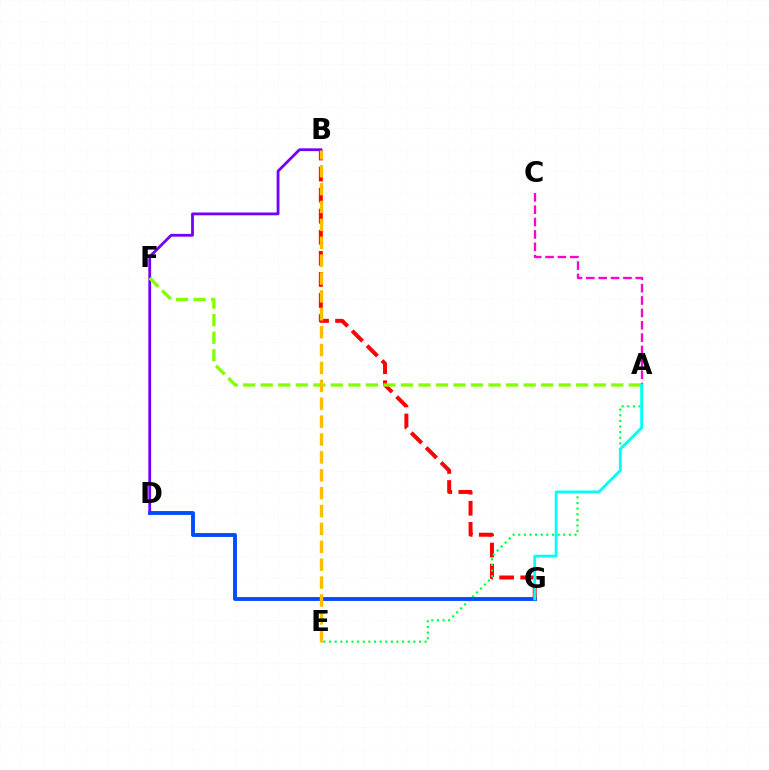{('A', 'C'): [{'color': '#ff00cf', 'line_style': 'dashed', 'thickness': 1.68}], ('B', 'G'): [{'color': '#ff0000', 'line_style': 'dashed', 'thickness': 2.86}], ('A', 'E'): [{'color': '#00ff39', 'line_style': 'dotted', 'thickness': 1.53}], ('B', 'D'): [{'color': '#7200ff', 'line_style': 'solid', 'thickness': 2.01}], ('A', 'F'): [{'color': '#84ff00', 'line_style': 'dashed', 'thickness': 2.38}], ('D', 'G'): [{'color': '#004bff', 'line_style': 'solid', 'thickness': 2.78}], ('A', 'G'): [{'color': '#00fff6', 'line_style': 'solid', 'thickness': 2.03}], ('B', 'E'): [{'color': '#ffbd00', 'line_style': 'dashed', 'thickness': 2.43}]}